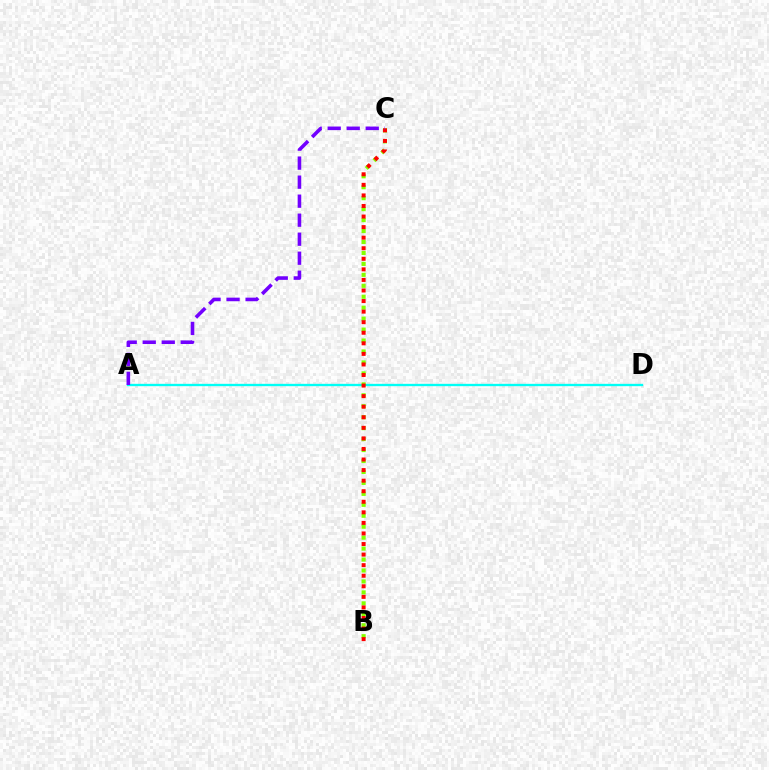{('A', 'D'): [{'color': '#00fff6', 'line_style': 'solid', 'thickness': 1.68}], ('B', 'C'): [{'color': '#84ff00', 'line_style': 'dotted', 'thickness': 2.98}, {'color': '#ff0000', 'line_style': 'dotted', 'thickness': 2.87}], ('A', 'C'): [{'color': '#7200ff', 'line_style': 'dashed', 'thickness': 2.58}]}